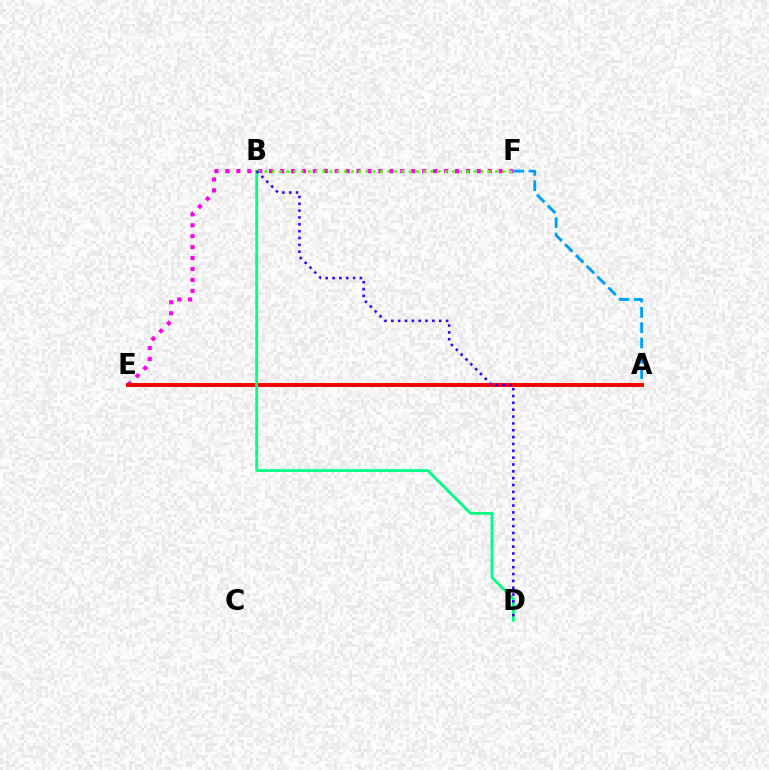{('E', 'F'): [{'color': '#ff00ed', 'line_style': 'dotted', 'thickness': 2.97}], ('A', 'E'): [{'color': '#ffd500', 'line_style': 'solid', 'thickness': 1.89}, {'color': '#ff0000', 'line_style': 'solid', 'thickness': 2.83}], ('B', 'F'): [{'color': '#4fff00', 'line_style': 'dotted', 'thickness': 1.96}], ('A', 'F'): [{'color': '#009eff', 'line_style': 'dashed', 'thickness': 2.08}], ('B', 'D'): [{'color': '#00ff86', 'line_style': 'solid', 'thickness': 2.02}, {'color': '#3700ff', 'line_style': 'dotted', 'thickness': 1.86}]}